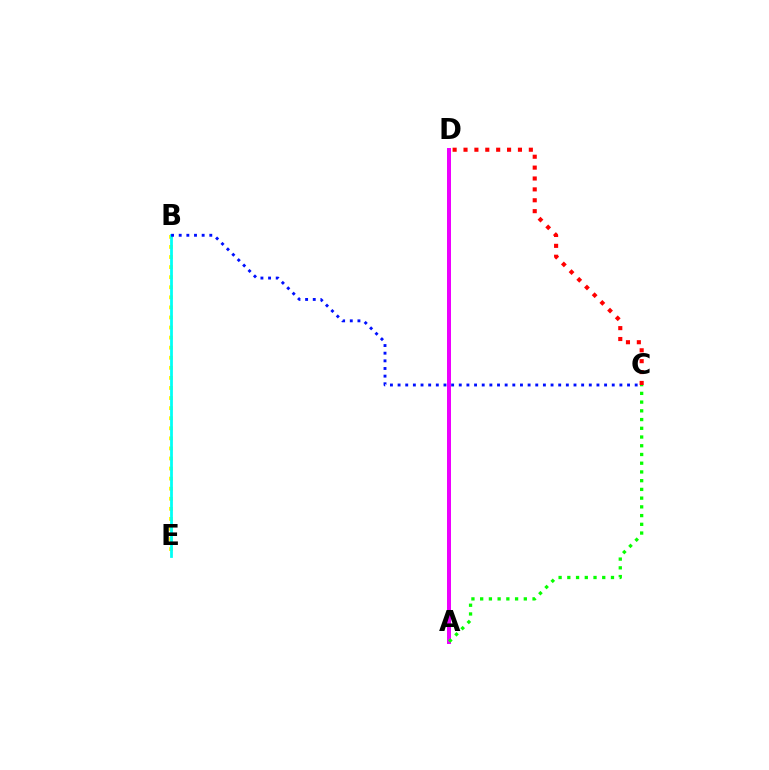{('B', 'E'): [{'color': '#fcf500', 'line_style': 'dotted', 'thickness': 2.74}, {'color': '#00fff6', 'line_style': 'solid', 'thickness': 1.99}], ('C', 'D'): [{'color': '#ff0000', 'line_style': 'dotted', 'thickness': 2.96}], ('A', 'D'): [{'color': '#ee00ff', 'line_style': 'solid', 'thickness': 2.88}], ('A', 'C'): [{'color': '#08ff00', 'line_style': 'dotted', 'thickness': 2.37}], ('B', 'C'): [{'color': '#0010ff', 'line_style': 'dotted', 'thickness': 2.08}]}